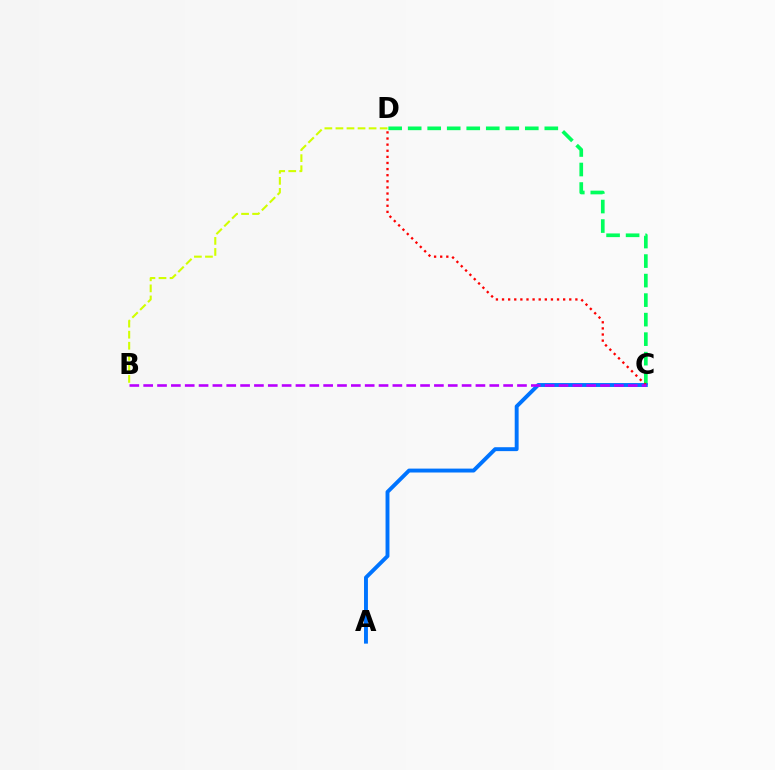{('C', 'D'): [{'color': '#00ff5c', 'line_style': 'dashed', 'thickness': 2.65}, {'color': '#ff0000', 'line_style': 'dotted', 'thickness': 1.66}], ('A', 'C'): [{'color': '#0074ff', 'line_style': 'solid', 'thickness': 2.81}], ('B', 'C'): [{'color': '#b900ff', 'line_style': 'dashed', 'thickness': 1.88}], ('B', 'D'): [{'color': '#d1ff00', 'line_style': 'dashed', 'thickness': 1.5}]}